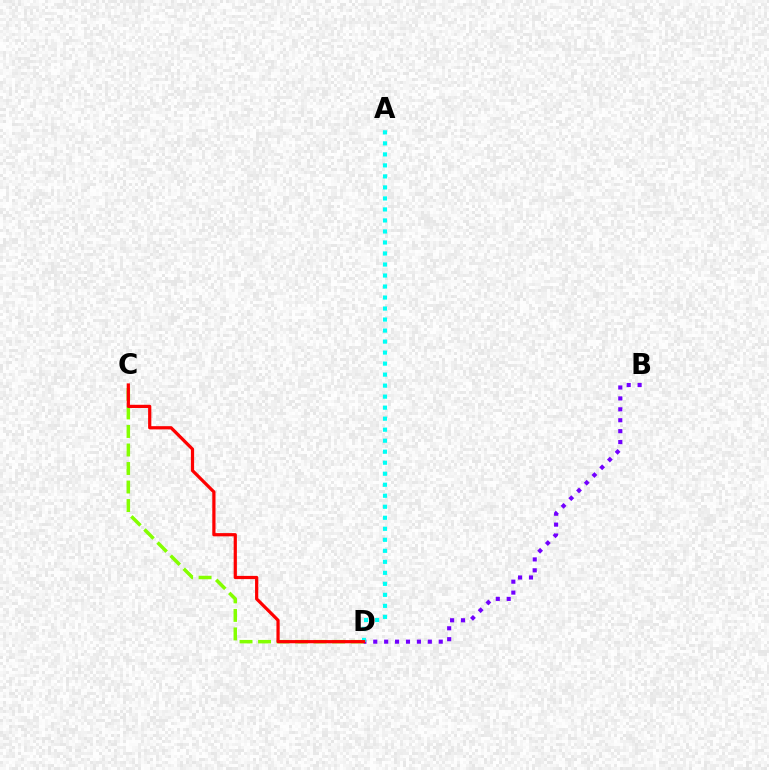{('C', 'D'): [{'color': '#84ff00', 'line_style': 'dashed', 'thickness': 2.52}, {'color': '#ff0000', 'line_style': 'solid', 'thickness': 2.32}], ('B', 'D'): [{'color': '#7200ff', 'line_style': 'dotted', 'thickness': 2.97}], ('A', 'D'): [{'color': '#00fff6', 'line_style': 'dotted', 'thickness': 2.99}]}